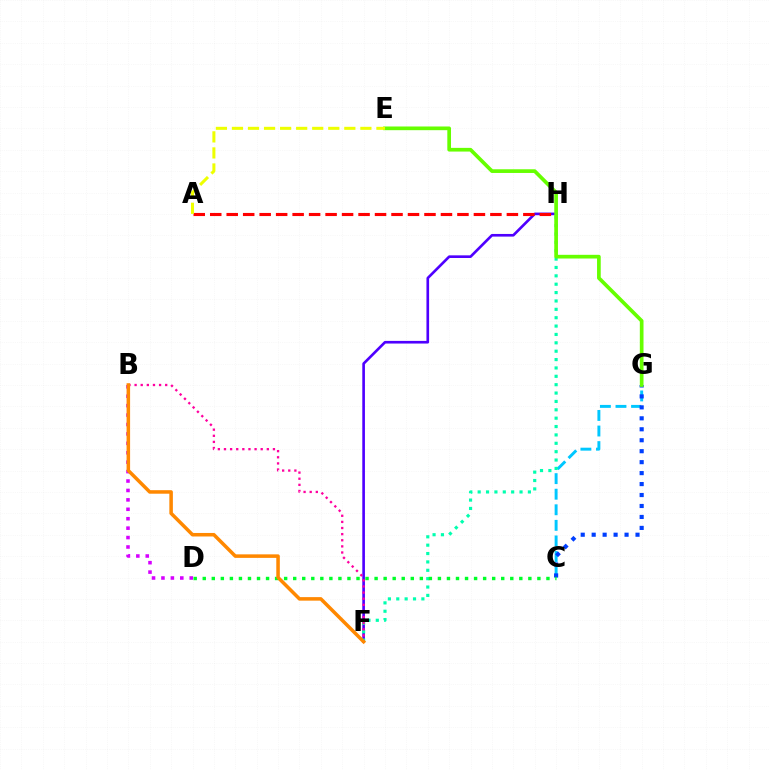{('C', 'G'): [{'color': '#00c7ff', 'line_style': 'dashed', 'thickness': 2.12}, {'color': '#003fff', 'line_style': 'dotted', 'thickness': 2.98}], ('F', 'H'): [{'color': '#4f00ff', 'line_style': 'solid', 'thickness': 1.91}, {'color': '#00ffaf', 'line_style': 'dotted', 'thickness': 2.27}], ('B', 'F'): [{'color': '#ff00a0', 'line_style': 'dotted', 'thickness': 1.66}, {'color': '#ff8800', 'line_style': 'solid', 'thickness': 2.54}], ('C', 'D'): [{'color': '#00ff27', 'line_style': 'dotted', 'thickness': 2.46}], ('A', 'H'): [{'color': '#ff0000', 'line_style': 'dashed', 'thickness': 2.24}], ('E', 'G'): [{'color': '#66ff00', 'line_style': 'solid', 'thickness': 2.66}], ('B', 'D'): [{'color': '#d600ff', 'line_style': 'dotted', 'thickness': 2.56}], ('A', 'E'): [{'color': '#eeff00', 'line_style': 'dashed', 'thickness': 2.18}]}